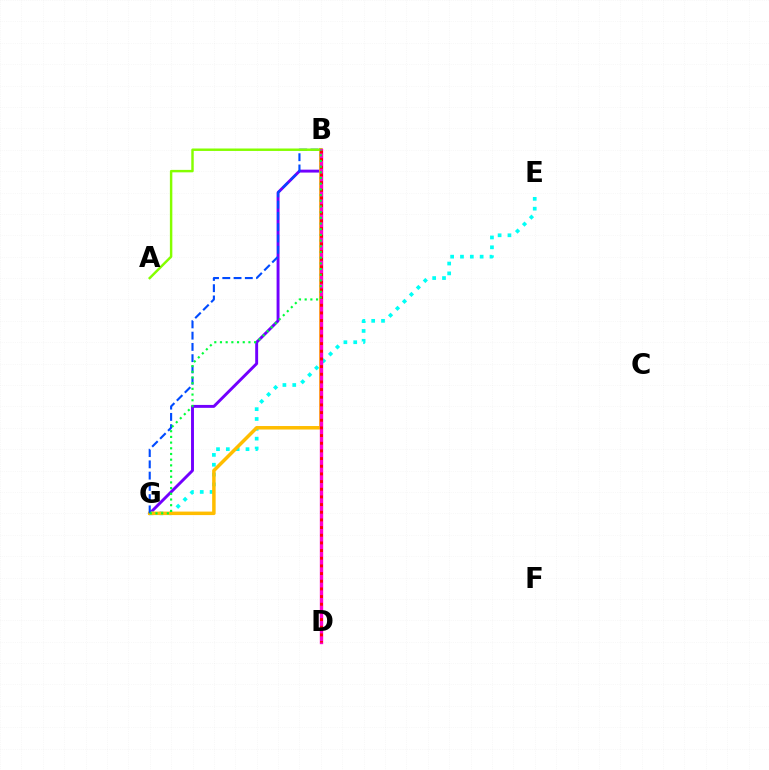{('B', 'G'): [{'color': '#7200ff', 'line_style': 'solid', 'thickness': 2.1}, {'color': '#ffbd00', 'line_style': 'solid', 'thickness': 2.52}, {'color': '#004bff', 'line_style': 'dashed', 'thickness': 1.53}, {'color': '#00ff39', 'line_style': 'dotted', 'thickness': 1.55}], ('E', 'G'): [{'color': '#00fff6', 'line_style': 'dotted', 'thickness': 2.67}], ('A', 'B'): [{'color': '#84ff00', 'line_style': 'solid', 'thickness': 1.76}], ('B', 'D'): [{'color': '#ff00cf', 'line_style': 'solid', 'thickness': 2.41}, {'color': '#ff0000', 'line_style': 'dotted', 'thickness': 2.08}]}